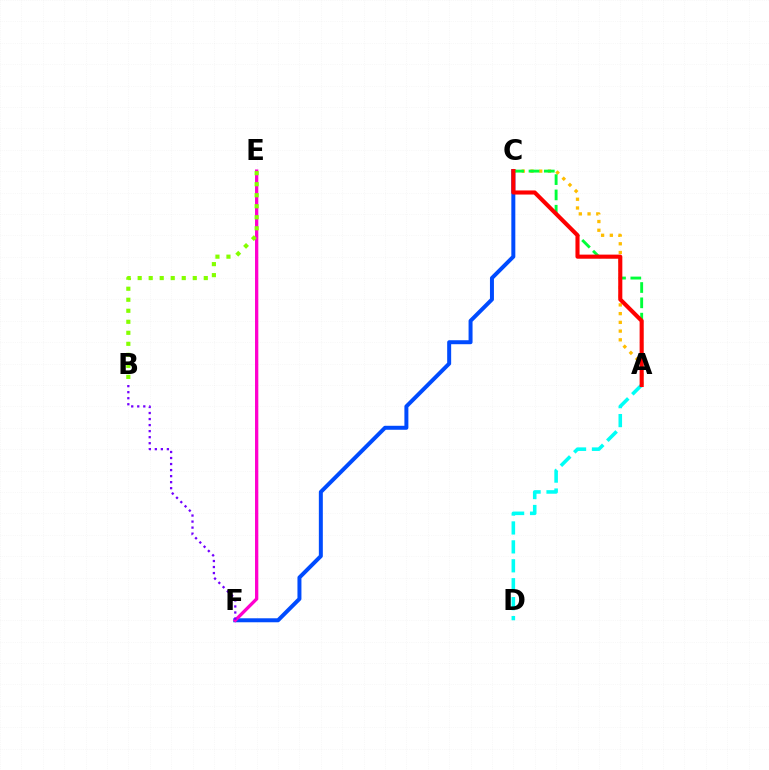{('C', 'F'): [{'color': '#004bff', 'line_style': 'solid', 'thickness': 2.87}], ('A', 'C'): [{'color': '#ffbd00', 'line_style': 'dotted', 'thickness': 2.37}, {'color': '#00ff39', 'line_style': 'dashed', 'thickness': 2.08}, {'color': '#ff0000', 'line_style': 'solid', 'thickness': 2.95}], ('E', 'F'): [{'color': '#ff00cf', 'line_style': 'solid', 'thickness': 2.38}], ('B', 'F'): [{'color': '#7200ff', 'line_style': 'dotted', 'thickness': 1.64}], ('A', 'D'): [{'color': '#00fff6', 'line_style': 'dashed', 'thickness': 2.57}], ('B', 'E'): [{'color': '#84ff00', 'line_style': 'dotted', 'thickness': 2.99}]}